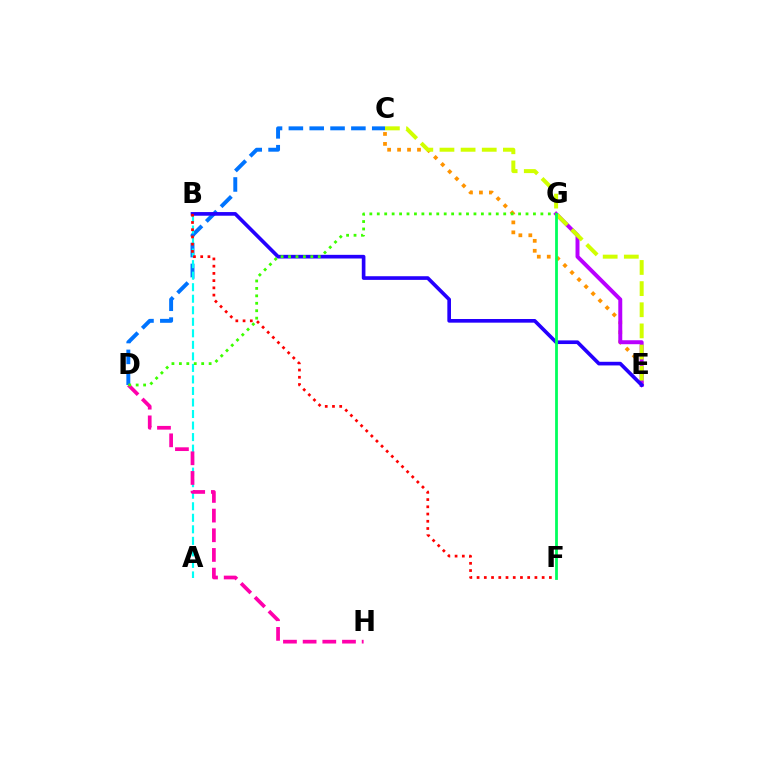{('C', 'D'): [{'color': '#0074ff', 'line_style': 'dashed', 'thickness': 2.83}], ('C', 'E'): [{'color': '#ff9400', 'line_style': 'dotted', 'thickness': 2.7}, {'color': '#d1ff00', 'line_style': 'dashed', 'thickness': 2.87}], ('E', 'G'): [{'color': '#b900ff', 'line_style': 'solid', 'thickness': 2.84}], ('A', 'B'): [{'color': '#00fff6', 'line_style': 'dashed', 'thickness': 1.57}], ('D', 'H'): [{'color': '#ff00ac', 'line_style': 'dashed', 'thickness': 2.67}], ('B', 'E'): [{'color': '#2500ff', 'line_style': 'solid', 'thickness': 2.63}], ('B', 'F'): [{'color': '#ff0000', 'line_style': 'dotted', 'thickness': 1.96}], ('F', 'G'): [{'color': '#00ff5c', 'line_style': 'solid', 'thickness': 2.01}], ('D', 'G'): [{'color': '#3dff00', 'line_style': 'dotted', 'thickness': 2.02}]}